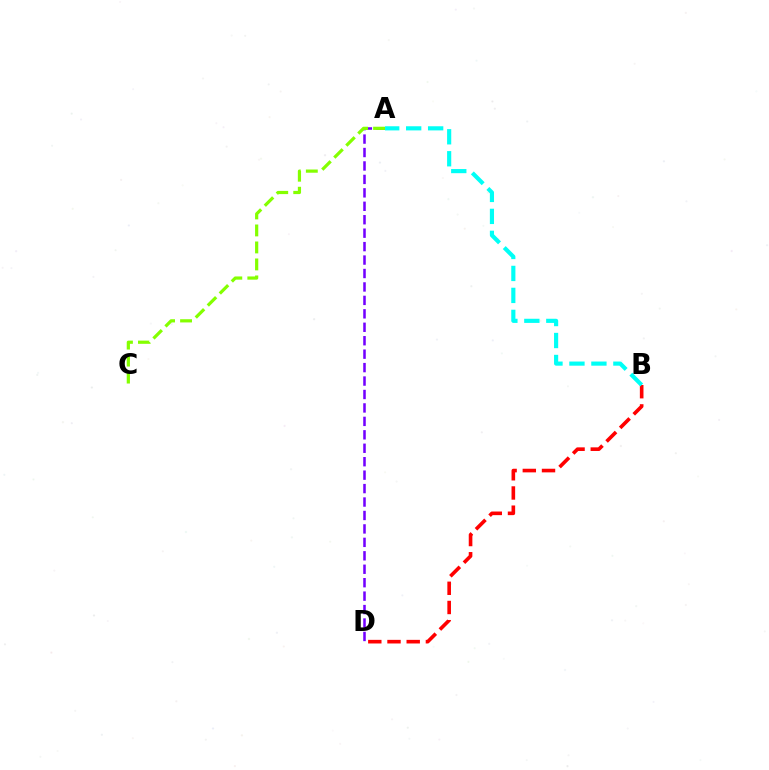{('B', 'D'): [{'color': '#ff0000', 'line_style': 'dashed', 'thickness': 2.61}], ('A', 'D'): [{'color': '#7200ff', 'line_style': 'dashed', 'thickness': 1.83}], ('A', 'C'): [{'color': '#84ff00', 'line_style': 'dashed', 'thickness': 2.31}], ('A', 'B'): [{'color': '#00fff6', 'line_style': 'dashed', 'thickness': 2.98}]}